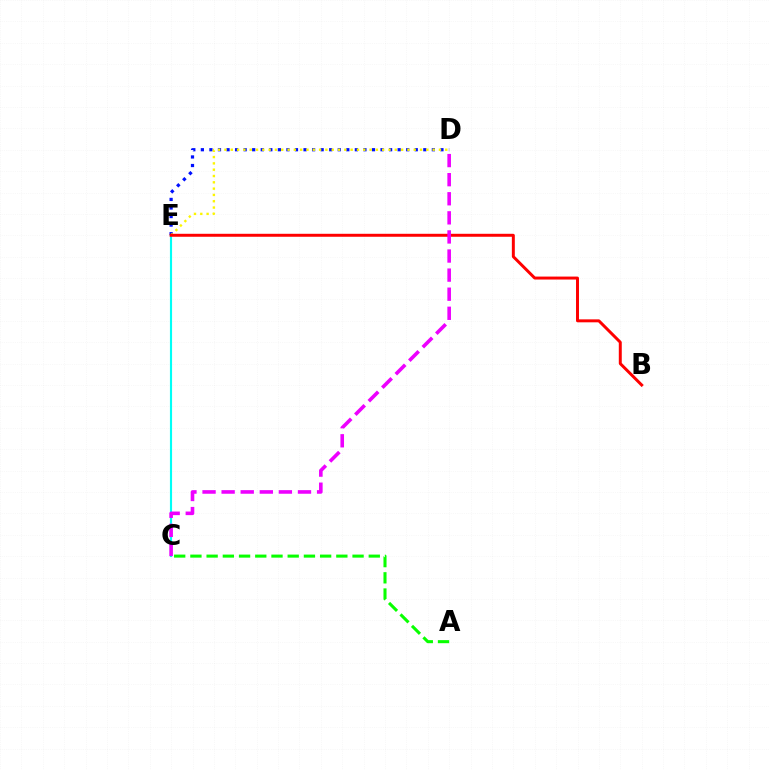{('D', 'E'): [{'color': '#0010ff', 'line_style': 'dotted', 'thickness': 2.32}, {'color': '#fcf500', 'line_style': 'dotted', 'thickness': 1.71}], ('C', 'E'): [{'color': '#00fff6', 'line_style': 'solid', 'thickness': 1.54}], ('B', 'E'): [{'color': '#ff0000', 'line_style': 'solid', 'thickness': 2.14}], ('A', 'C'): [{'color': '#08ff00', 'line_style': 'dashed', 'thickness': 2.2}], ('C', 'D'): [{'color': '#ee00ff', 'line_style': 'dashed', 'thickness': 2.59}]}